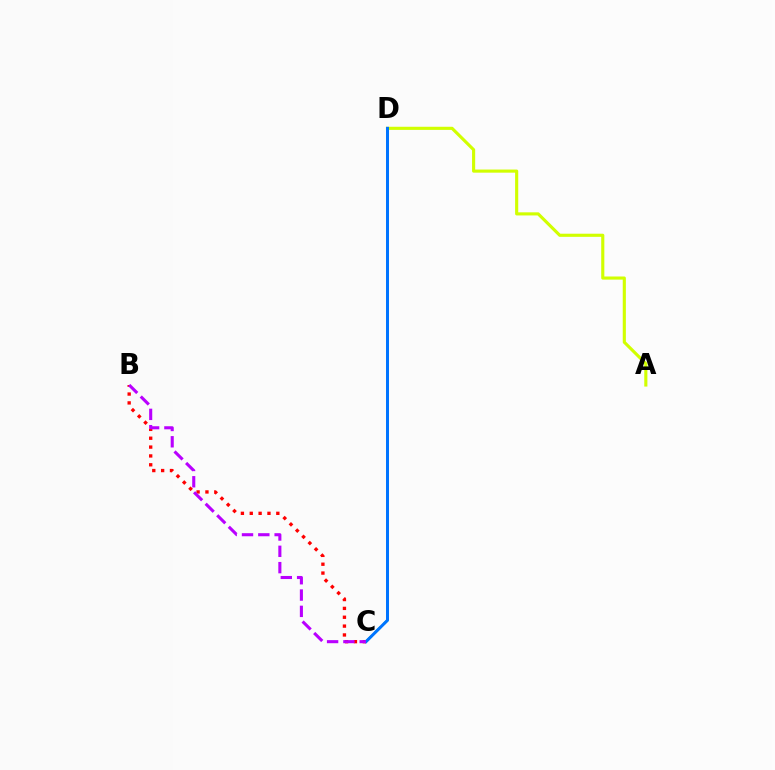{('B', 'C'): [{'color': '#ff0000', 'line_style': 'dotted', 'thickness': 2.41}, {'color': '#b900ff', 'line_style': 'dashed', 'thickness': 2.22}], ('C', 'D'): [{'color': '#00ff5c', 'line_style': 'dashed', 'thickness': 1.68}, {'color': '#0074ff', 'line_style': 'solid', 'thickness': 2.16}], ('A', 'D'): [{'color': '#d1ff00', 'line_style': 'solid', 'thickness': 2.25}]}